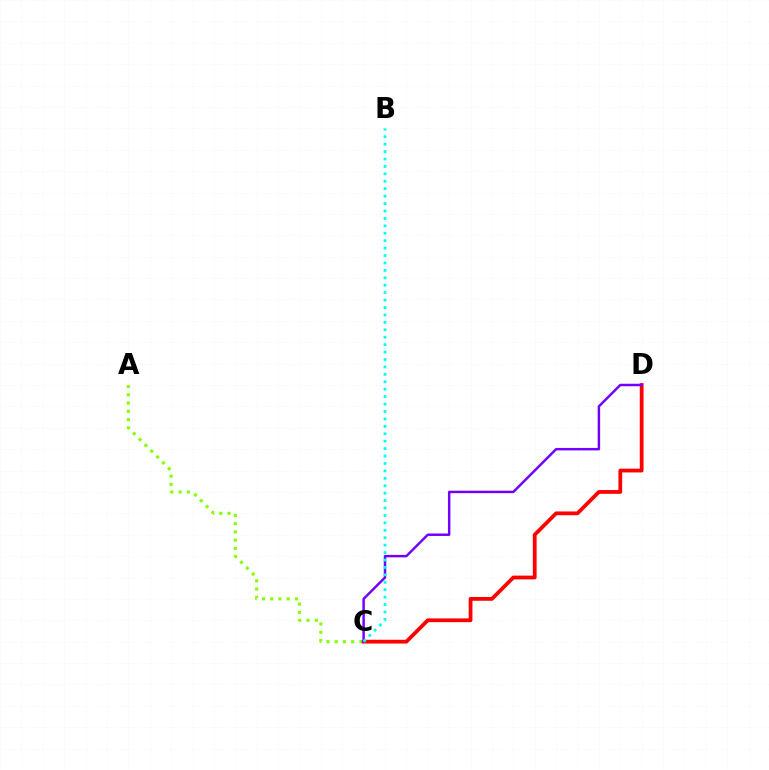{('A', 'C'): [{'color': '#84ff00', 'line_style': 'dotted', 'thickness': 2.24}], ('C', 'D'): [{'color': '#ff0000', 'line_style': 'solid', 'thickness': 2.72}, {'color': '#7200ff', 'line_style': 'solid', 'thickness': 1.78}], ('B', 'C'): [{'color': '#00fff6', 'line_style': 'dotted', 'thickness': 2.02}]}